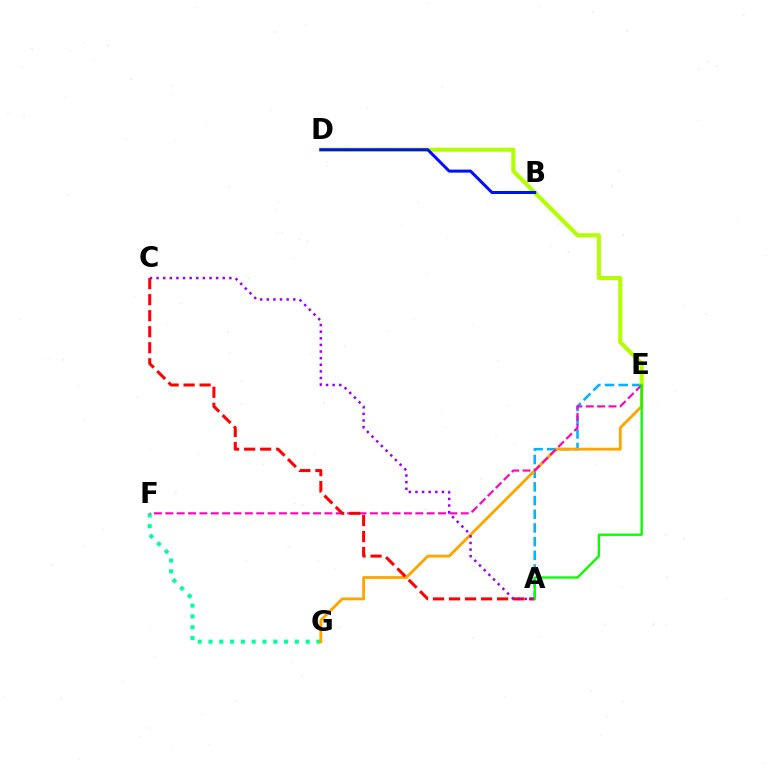{('F', 'G'): [{'color': '#00ff9d', 'line_style': 'dotted', 'thickness': 2.93}], ('A', 'E'): [{'color': '#00b5ff', 'line_style': 'dashed', 'thickness': 1.86}, {'color': '#08ff00', 'line_style': 'solid', 'thickness': 1.7}], ('E', 'G'): [{'color': '#ffa500', 'line_style': 'solid', 'thickness': 2.05}], ('D', 'E'): [{'color': '#b3ff00', 'line_style': 'solid', 'thickness': 2.95}], ('E', 'F'): [{'color': '#ff00bd', 'line_style': 'dashed', 'thickness': 1.54}], ('A', 'C'): [{'color': '#ff0000', 'line_style': 'dashed', 'thickness': 2.18}, {'color': '#9b00ff', 'line_style': 'dotted', 'thickness': 1.8}], ('B', 'D'): [{'color': '#0010ff', 'line_style': 'solid', 'thickness': 2.17}]}